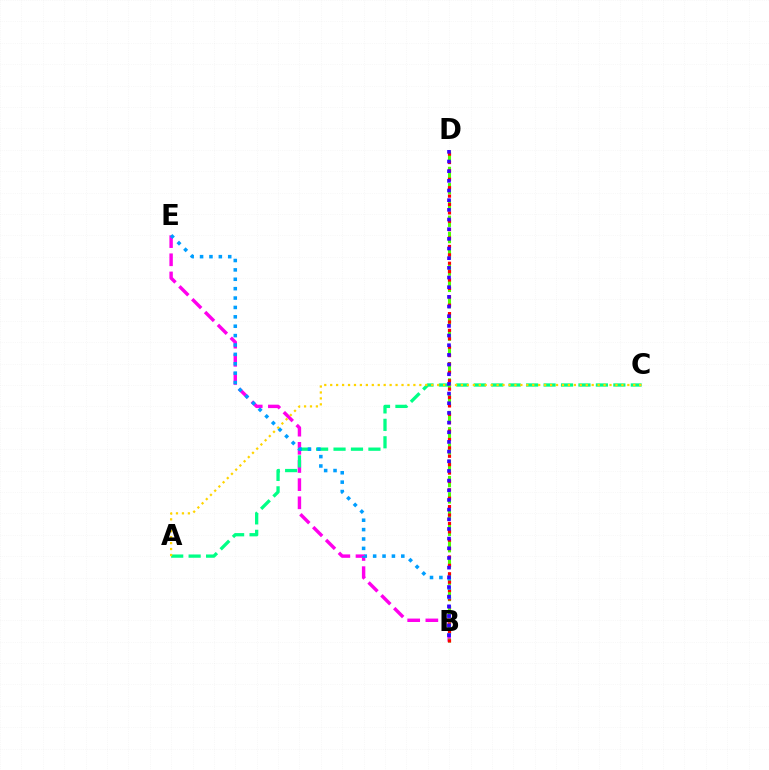{('B', 'E'): [{'color': '#ff00ed', 'line_style': 'dashed', 'thickness': 2.47}, {'color': '#009eff', 'line_style': 'dotted', 'thickness': 2.55}], ('A', 'C'): [{'color': '#00ff86', 'line_style': 'dashed', 'thickness': 2.37}, {'color': '#ffd500', 'line_style': 'dotted', 'thickness': 1.61}], ('B', 'D'): [{'color': '#4fff00', 'line_style': 'dashed', 'thickness': 2.21}, {'color': '#ff0000', 'line_style': 'dotted', 'thickness': 2.28}, {'color': '#3700ff', 'line_style': 'dotted', 'thickness': 2.63}]}